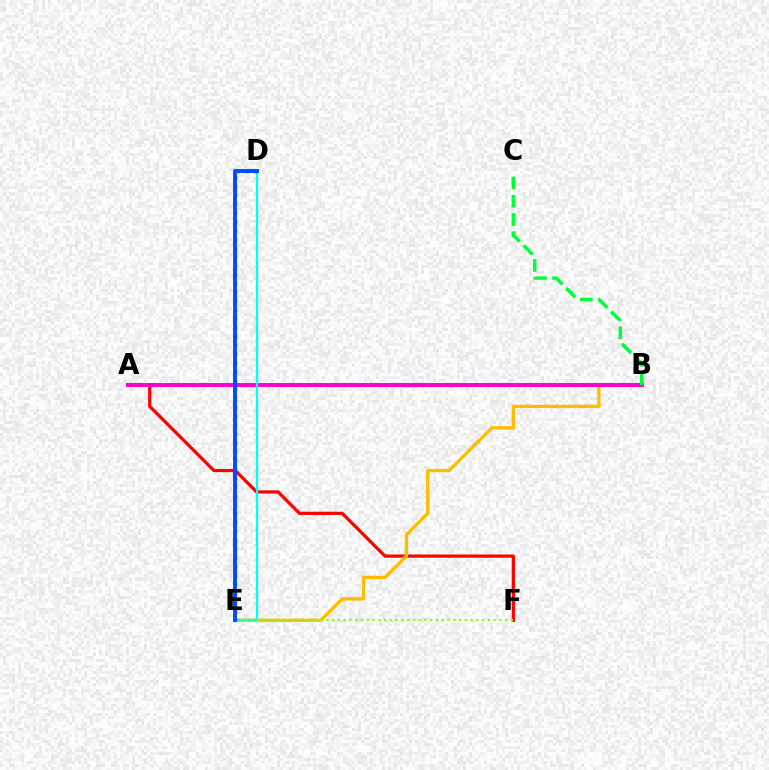{('A', 'F'): [{'color': '#ff0000', 'line_style': 'solid', 'thickness': 2.32}], ('B', 'E'): [{'color': '#ffbd00', 'line_style': 'solid', 'thickness': 2.4}], ('A', 'B'): [{'color': '#ff00cf', 'line_style': 'solid', 'thickness': 2.84}], ('B', 'C'): [{'color': '#00ff39', 'line_style': 'dashed', 'thickness': 2.48}], ('D', 'E'): [{'color': '#00fff6', 'line_style': 'solid', 'thickness': 1.65}, {'color': '#7200ff', 'line_style': 'dotted', 'thickness': 2.4}, {'color': '#004bff', 'line_style': 'solid', 'thickness': 2.8}], ('E', 'F'): [{'color': '#84ff00', 'line_style': 'dotted', 'thickness': 1.57}]}